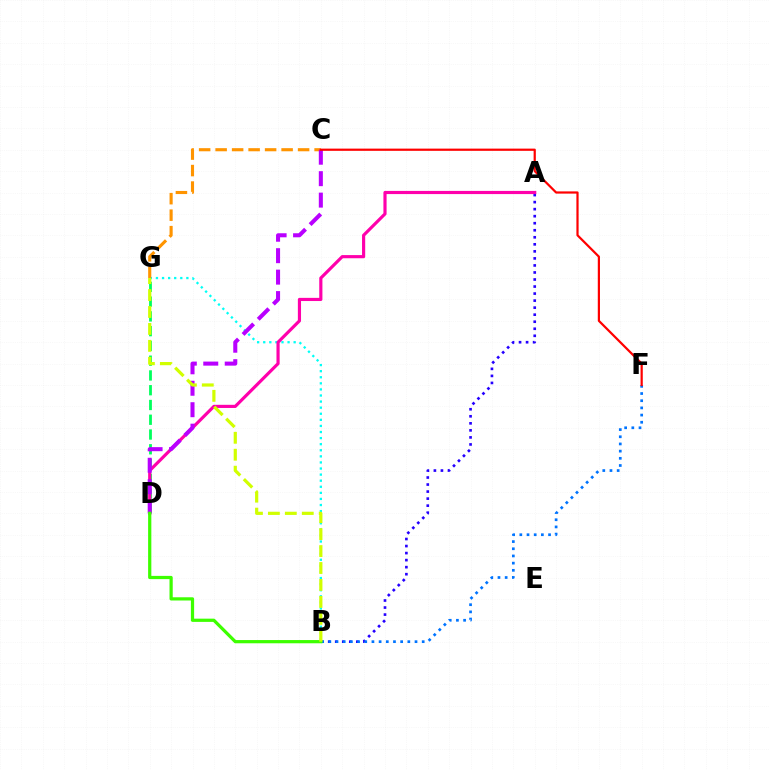{('B', 'G'): [{'color': '#00fff6', 'line_style': 'dotted', 'thickness': 1.65}, {'color': '#d1ff00', 'line_style': 'dashed', 'thickness': 2.3}], ('C', 'G'): [{'color': '#ff9400', 'line_style': 'dashed', 'thickness': 2.24}], ('D', 'G'): [{'color': '#00ff5c', 'line_style': 'dashed', 'thickness': 2.01}], ('A', 'B'): [{'color': '#2500ff', 'line_style': 'dotted', 'thickness': 1.91}], ('B', 'F'): [{'color': '#0074ff', 'line_style': 'dotted', 'thickness': 1.95}], ('A', 'D'): [{'color': '#ff00ac', 'line_style': 'solid', 'thickness': 2.28}], ('C', 'D'): [{'color': '#b900ff', 'line_style': 'dashed', 'thickness': 2.91}], ('C', 'F'): [{'color': '#ff0000', 'line_style': 'solid', 'thickness': 1.59}], ('B', 'D'): [{'color': '#3dff00', 'line_style': 'solid', 'thickness': 2.32}]}